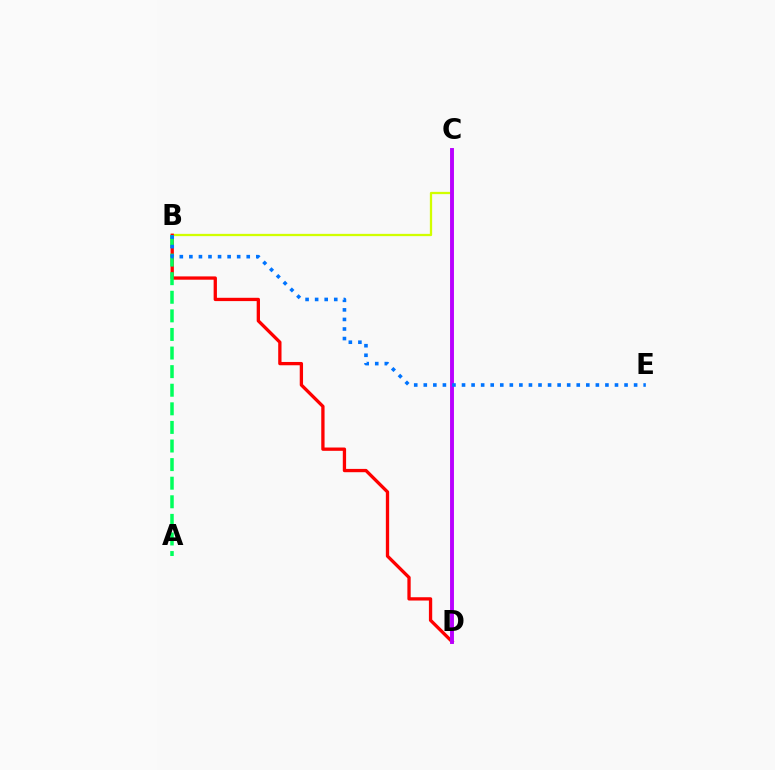{('B', 'C'): [{'color': '#d1ff00', 'line_style': 'solid', 'thickness': 1.64}], ('B', 'D'): [{'color': '#ff0000', 'line_style': 'solid', 'thickness': 2.38}], ('A', 'B'): [{'color': '#00ff5c', 'line_style': 'dashed', 'thickness': 2.53}], ('C', 'D'): [{'color': '#b900ff', 'line_style': 'solid', 'thickness': 2.81}], ('B', 'E'): [{'color': '#0074ff', 'line_style': 'dotted', 'thickness': 2.6}]}